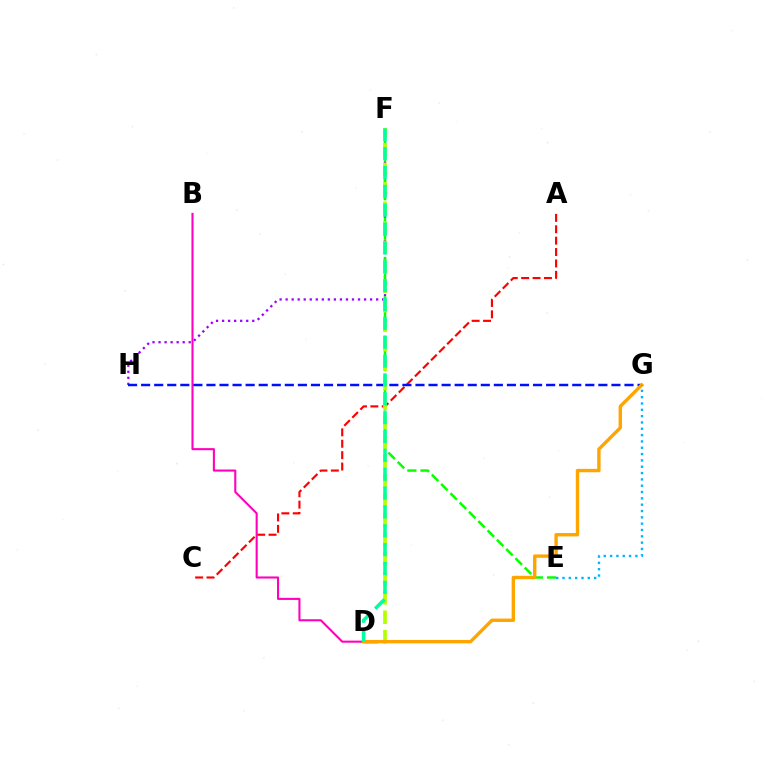{('F', 'H'): [{'color': '#9b00ff', 'line_style': 'dotted', 'thickness': 1.64}], ('A', 'C'): [{'color': '#ff0000', 'line_style': 'dashed', 'thickness': 1.55}], ('B', 'D'): [{'color': '#ff00bd', 'line_style': 'solid', 'thickness': 1.5}], ('E', 'F'): [{'color': '#08ff00', 'line_style': 'dashed', 'thickness': 1.79}], ('G', 'H'): [{'color': '#0010ff', 'line_style': 'dashed', 'thickness': 1.77}], ('D', 'F'): [{'color': '#b3ff00', 'line_style': 'dashed', 'thickness': 2.65}, {'color': '#00ff9d', 'line_style': 'dashed', 'thickness': 2.56}], ('D', 'G'): [{'color': '#ffa500', 'line_style': 'solid', 'thickness': 2.45}], ('E', 'G'): [{'color': '#00b5ff', 'line_style': 'dotted', 'thickness': 1.72}]}